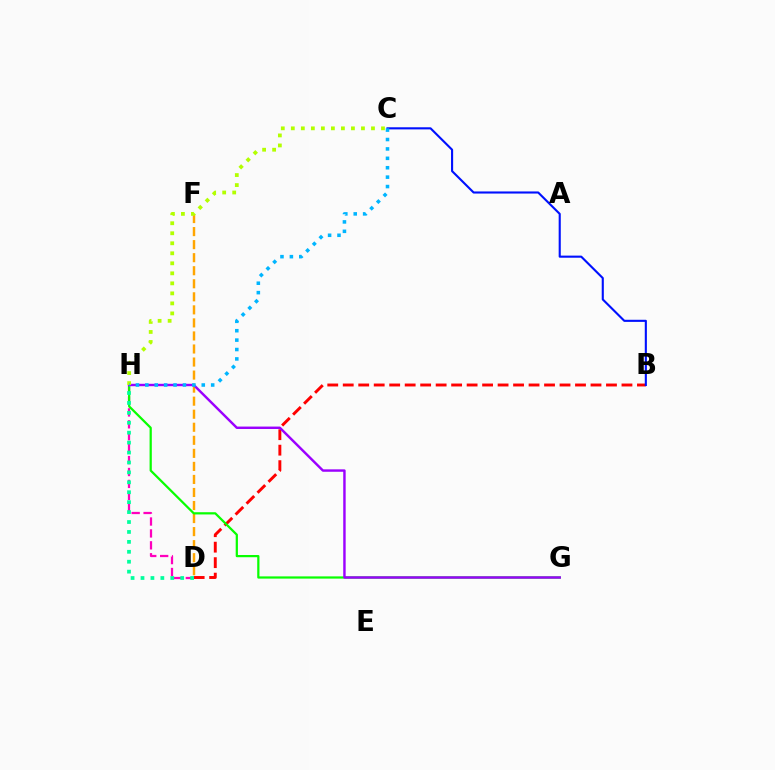{('B', 'D'): [{'color': '#ff0000', 'line_style': 'dashed', 'thickness': 2.1}], ('D', 'F'): [{'color': '#ffa500', 'line_style': 'dashed', 'thickness': 1.77}], ('D', 'H'): [{'color': '#ff00bd', 'line_style': 'dashed', 'thickness': 1.62}, {'color': '#00ff9d', 'line_style': 'dotted', 'thickness': 2.7}], ('G', 'H'): [{'color': '#08ff00', 'line_style': 'solid', 'thickness': 1.61}, {'color': '#9b00ff', 'line_style': 'solid', 'thickness': 1.75}], ('B', 'C'): [{'color': '#0010ff', 'line_style': 'solid', 'thickness': 1.52}], ('C', 'H'): [{'color': '#b3ff00', 'line_style': 'dotted', 'thickness': 2.72}, {'color': '#00b5ff', 'line_style': 'dotted', 'thickness': 2.56}]}